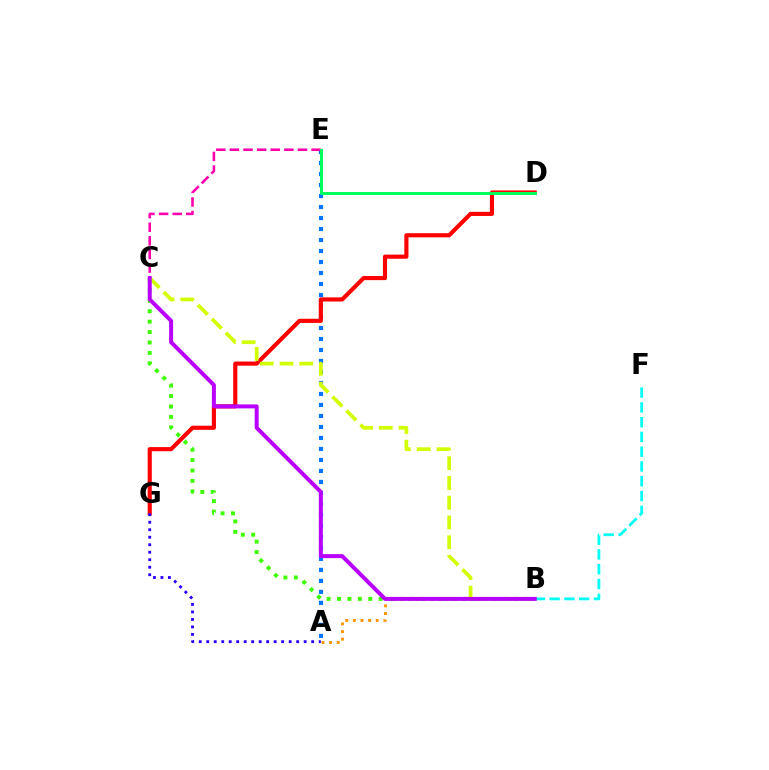{('A', 'E'): [{'color': '#0074ff', 'line_style': 'dotted', 'thickness': 2.99}], ('D', 'G'): [{'color': '#ff0000', 'line_style': 'solid', 'thickness': 2.98}], ('B', 'C'): [{'color': '#3dff00', 'line_style': 'dotted', 'thickness': 2.83}, {'color': '#d1ff00', 'line_style': 'dashed', 'thickness': 2.68}, {'color': '#b900ff', 'line_style': 'solid', 'thickness': 2.87}], ('B', 'F'): [{'color': '#00fff6', 'line_style': 'dashed', 'thickness': 2.01}], ('C', 'E'): [{'color': '#ff00ac', 'line_style': 'dashed', 'thickness': 1.85}], ('D', 'E'): [{'color': '#00ff5c', 'line_style': 'solid', 'thickness': 2.15}], ('A', 'G'): [{'color': '#2500ff', 'line_style': 'dotted', 'thickness': 2.04}], ('A', 'B'): [{'color': '#ff9400', 'line_style': 'dotted', 'thickness': 2.07}]}